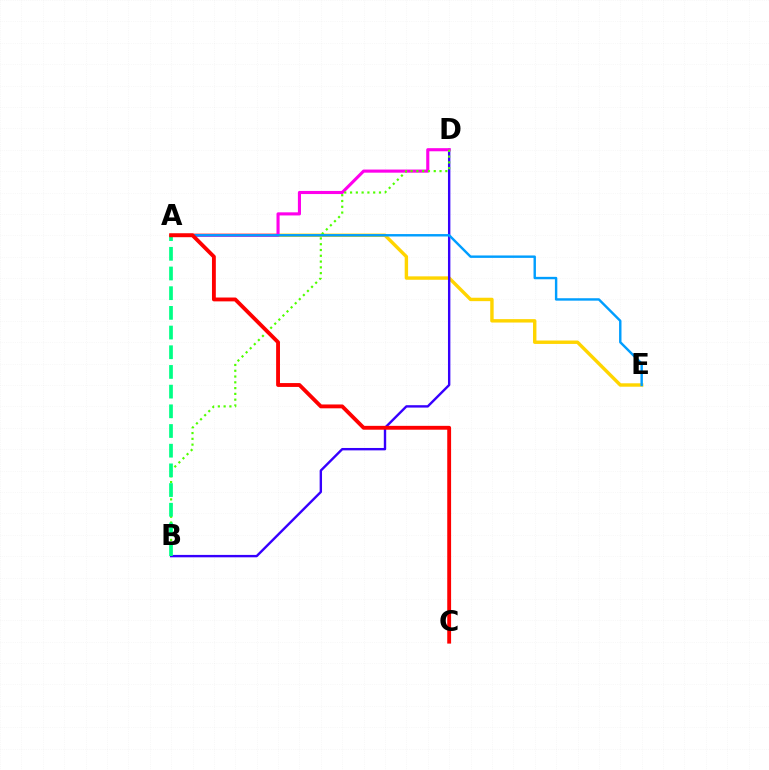{('A', 'E'): [{'color': '#ffd500', 'line_style': 'solid', 'thickness': 2.46}, {'color': '#009eff', 'line_style': 'solid', 'thickness': 1.74}], ('B', 'D'): [{'color': '#3700ff', 'line_style': 'solid', 'thickness': 1.72}, {'color': '#4fff00', 'line_style': 'dotted', 'thickness': 1.57}], ('A', 'D'): [{'color': '#ff00ed', 'line_style': 'solid', 'thickness': 2.24}], ('A', 'B'): [{'color': '#00ff86', 'line_style': 'dashed', 'thickness': 2.67}], ('A', 'C'): [{'color': '#ff0000', 'line_style': 'solid', 'thickness': 2.77}]}